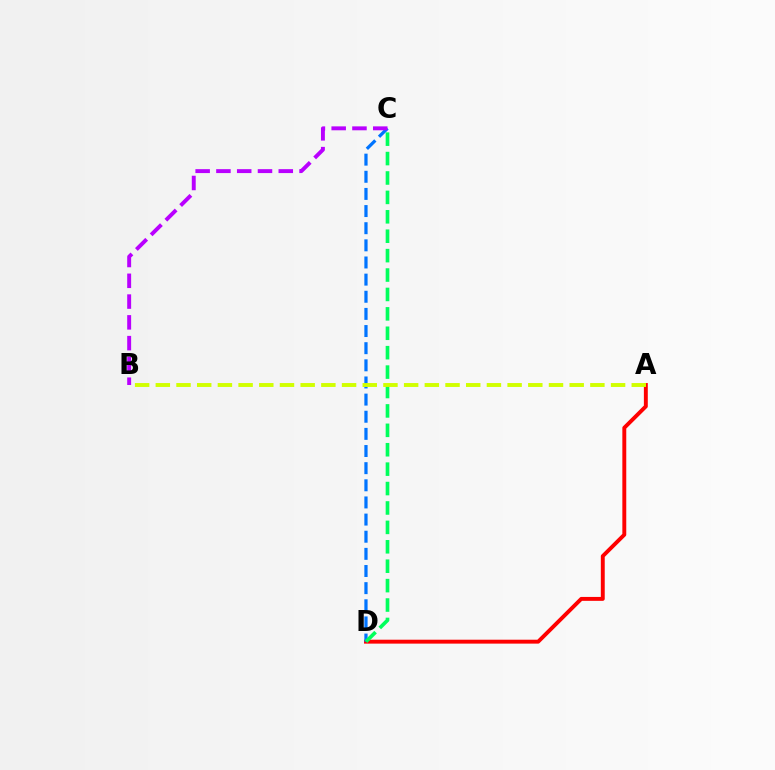{('A', 'D'): [{'color': '#ff0000', 'line_style': 'solid', 'thickness': 2.81}], ('C', 'D'): [{'color': '#0074ff', 'line_style': 'dashed', 'thickness': 2.33}, {'color': '#00ff5c', 'line_style': 'dashed', 'thickness': 2.64}], ('B', 'C'): [{'color': '#b900ff', 'line_style': 'dashed', 'thickness': 2.82}], ('A', 'B'): [{'color': '#d1ff00', 'line_style': 'dashed', 'thickness': 2.81}]}